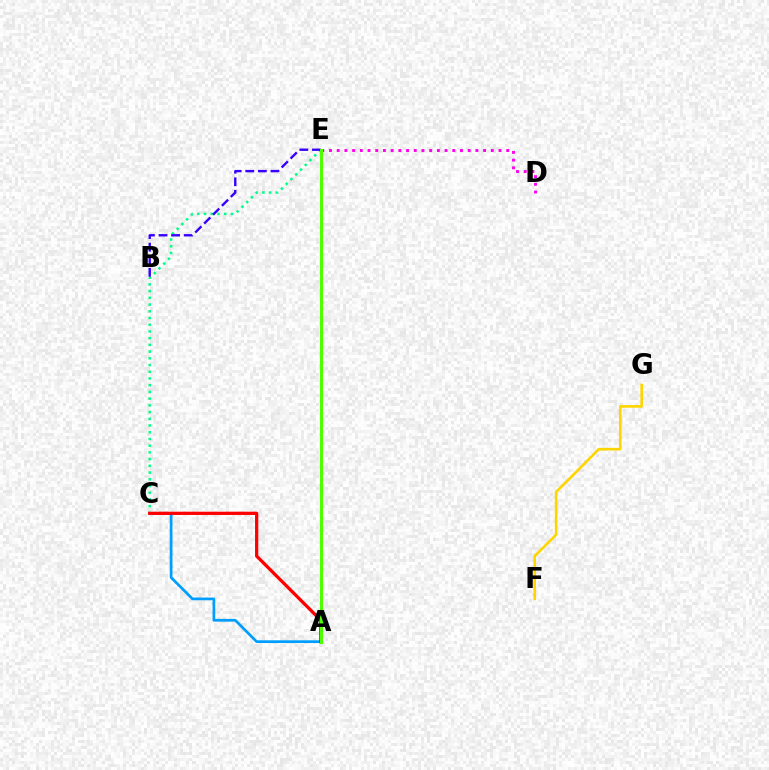{('C', 'E'): [{'color': '#00ff86', 'line_style': 'dotted', 'thickness': 1.83}], ('A', 'C'): [{'color': '#009eff', 'line_style': 'solid', 'thickness': 1.96}, {'color': '#ff0000', 'line_style': 'solid', 'thickness': 2.35}], ('F', 'G'): [{'color': '#ffd500', 'line_style': 'solid', 'thickness': 1.88}], ('B', 'E'): [{'color': '#3700ff', 'line_style': 'dashed', 'thickness': 1.71}], ('D', 'E'): [{'color': '#ff00ed', 'line_style': 'dotted', 'thickness': 2.09}], ('A', 'E'): [{'color': '#4fff00', 'line_style': 'solid', 'thickness': 2.2}]}